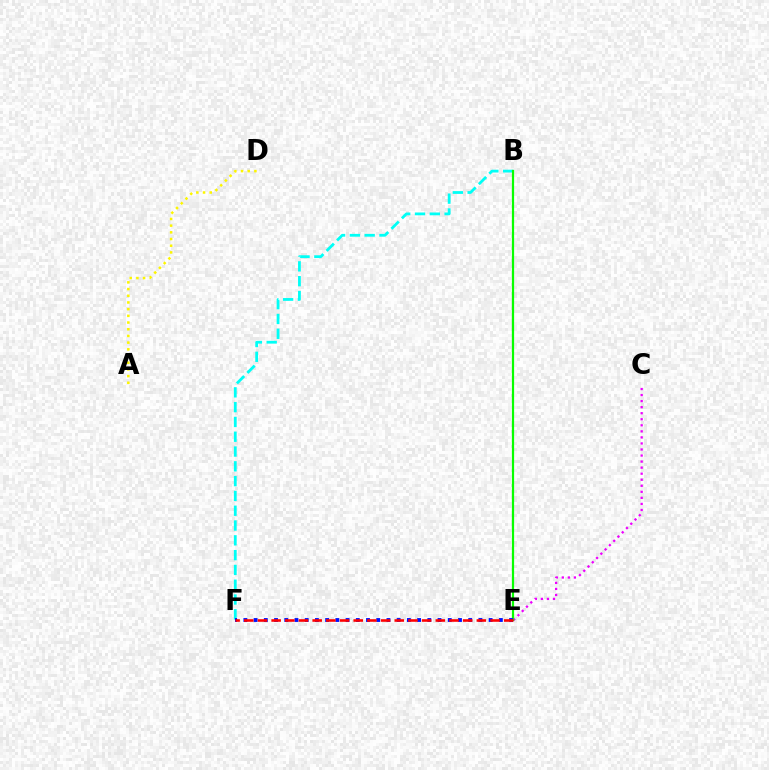{('A', 'D'): [{'color': '#fcf500', 'line_style': 'dotted', 'thickness': 1.82}], ('C', 'E'): [{'color': '#ee00ff', 'line_style': 'dotted', 'thickness': 1.64}], ('B', 'F'): [{'color': '#00fff6', 'line_style': 'dashed', 'thickness': 2.01}], ('B', 'E'): [{'color': '#08ff00', 'line_style': 'solid', 'thickness': 1.6}], ('E', 'F'): [{'color': '#0010ff', 'line_style': 'dotted', 'thickness': 2.78}, {'color': '#ff0000', 'line_style': 'dashed', 'thickness': 1.86}]}